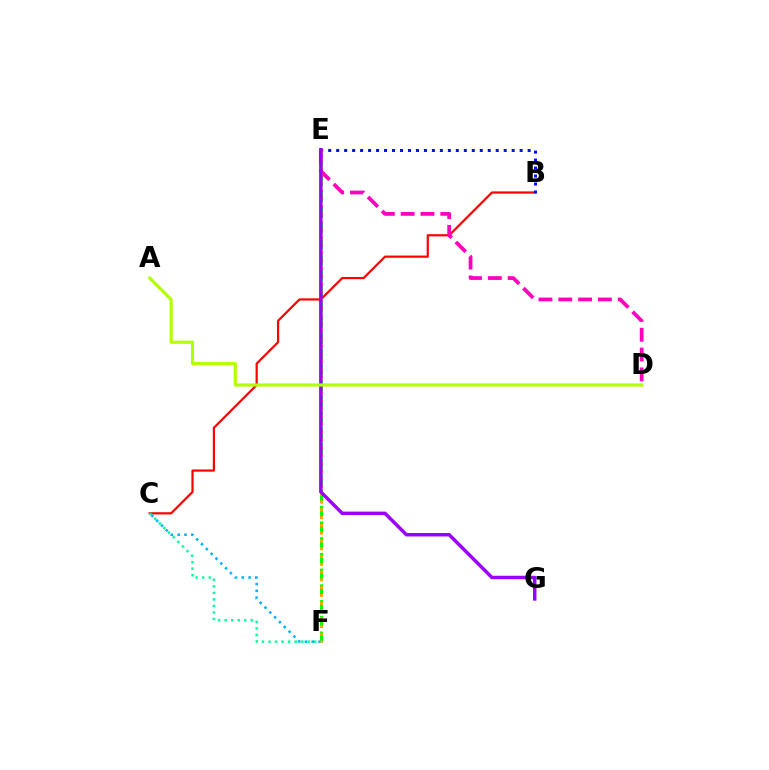{('E', 'F'): [{'color': '#08ff00', 'line_style': 'dashed', 'thickness': 2.14}, {'color': '#ffa500', 'line_style': 'dotted', 'thickness': 2.11}], ('B', 'C'): [{'color': '#ff0000', 'line_style': 'solid', 'thickness': 1.59}], ('B', 'E'): [{'color': '#0010ff', 'line_style': 'dotted', 'thickness': 2.17}], ('C', 'F'): [{'color': '#00b5ff', 'line_style': 'dotted', 'thickness': 1.85}, {'color': '#00ff9d', 'line_style': 'dotted', 'thickness': 1.77}], ('D', 'E'): [{'color': '#ff00bd', 'line_style': 'dashed', 'thickness': 2.69}], ('E', 'G'): [{'color': '#9b00ff', 'line_style': 'solid', 'thickness': 2.49}], ('A', 'D'): [{'color': '#b3ff00', 'line_style': 'solid', 'thickness': 2.26}]}